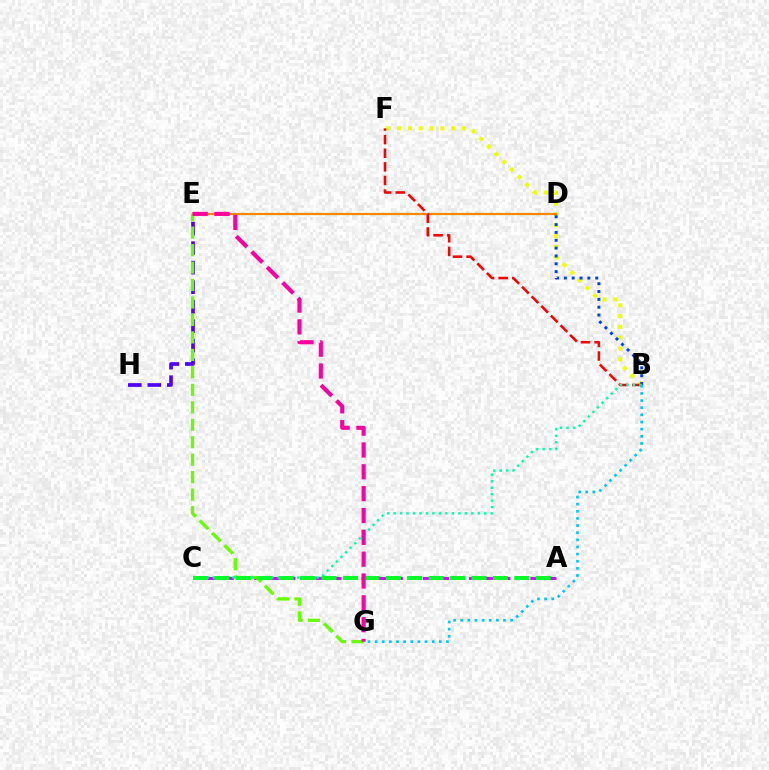{('B', 'F'): [{'color': '#eeff00', 'line_style': 'dotted', 'thickness': 2.94}, {'color': '#ff0000', 'line_style': 'dashed', 'thickness': 1.85}], ('D', 'E'): [{'color': '#ff8800', 'line_style': 'solid', 'thickness': 1.59}], ('A', 'C'): [{'color': '#d600ff', 'line_style': 'dashed', 'thickness': 2.09}, {'color': '#00ff27', 'line_style': 'dashed', 'thickness': 2.91}], ('B', 'D'): [{'color': '#003fff', 'line_style': 'dotted', 'thickness': 2.13}], ('E', 'H'): [{'color': '#4f00ff', 'line_style': 'dashed', 'thickness': 2.65}], ('E', 'G'): [{'color': '#66ff00', 'line_style': 'dashed', 'thickness': 2.37}, {'color': '#ff00a0', 'line_style': 'dashed', 'thickness': 2.97}], ('B', 'C'): [{'color': '#00ffaf', 'line_style': 'dotted', 'thickness': 1.76}], ('B', 'G'): [{'color': '#00c7ff', 'line_style': 'dotted', 'thickness': 1.94}]}